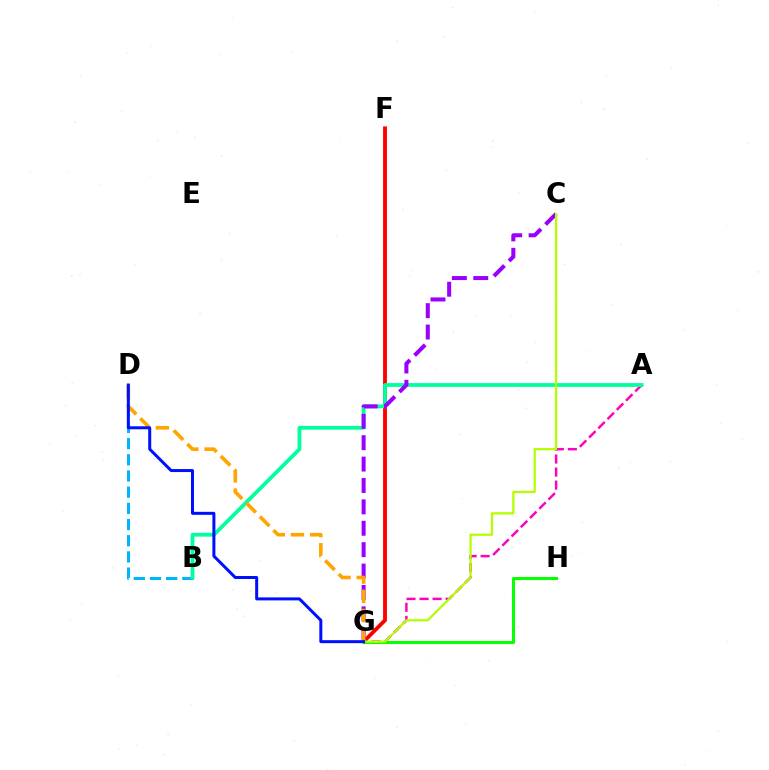{('B', 'D'): [{'color': '#00b5ff', 'line_style': 'dashed', 'thickness': 2.2}], ('F', 'G'): [{'color': '#ff0000', 'line_style': 'solid', 'thickness': 2.77}], ('A', 'G'): [{'color': '#ff00bd', 'line_style': 'dashed', 'thickness': 1.77}], ('A', 'B'): [{'color': '#00ff9d', 'line_style': 'solid', 'thickness': 2.73}], ('C', 'G'): [{'color': '#9b00ff', 'line_style': 'dashed', 'thickness': 2.91}, {'color': '#b3ff00', 'line_style': 'solid', 'thickness': 1.62}], ('G', 'H'): [{'color': '#08ff00', 'line_style': 'solid', 'thickness': 2.17}], ('D', 'G'): [{'color': '#ffa500', 'line_style': 'dashed', 'thickness': 2.61}, {'color': '#0010ff', 'line_style': 'solid', 'thickness': 2.16}]}